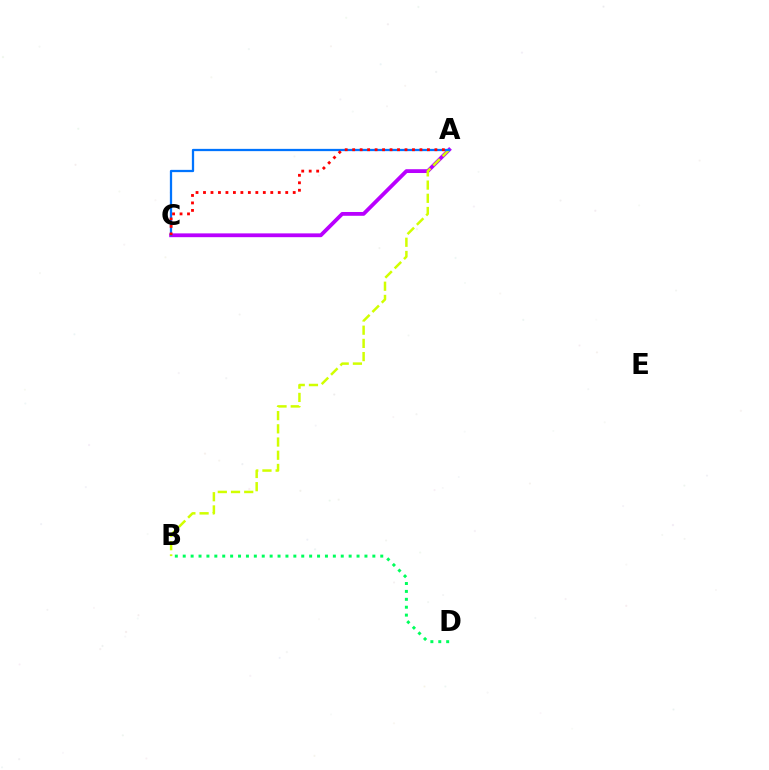{('A', 'C'): [{'color': '#b900ff', 'line_style': 'solid', 'thickness': 2.74}, {'color': '#0074ff', 'line_style': 'solid', 'thickness': 1.63}, {'color': '#ff0000', 'line_style': 'dotted', 'thickness': 2.03}], ('A', 'B'): [{'color': '#d1ff00', 'line_style': 'dashed', 'thickness': 1.79}], ('B', 'D'): [{'color': '#00ff5c', 'line_style': 'dotted', 'thickness': 2.15}]}